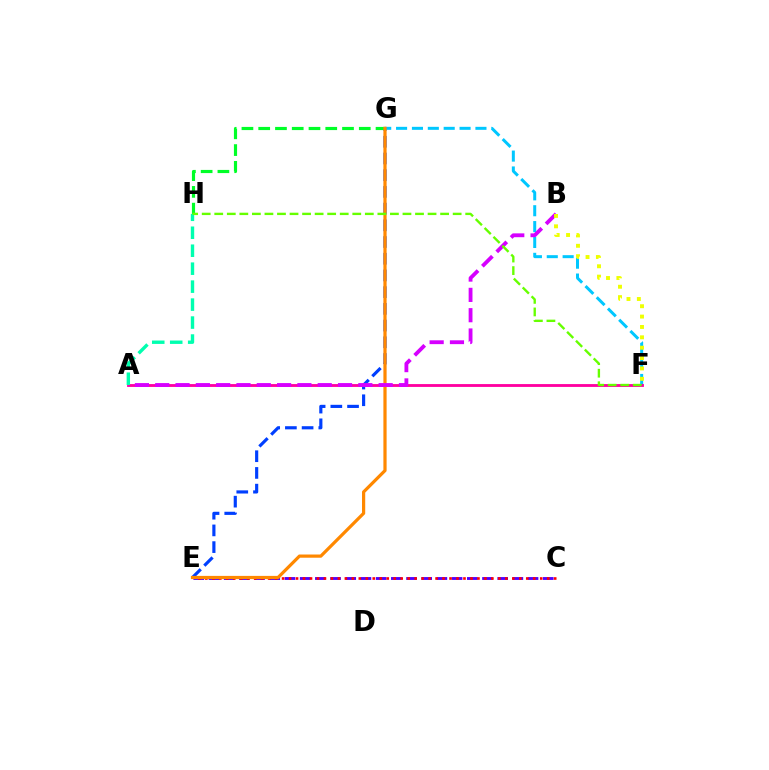{('C', 'E'): [{'color': '#4f00ff', 'line_style': 'dashed', 'thickness': 2.06}, {'color': '#ff0000', 'line_style': 'dotted', 'thickness': 1.9}], ('E', 'G'): [{'color': '#003fff', 'line_style': 'dashed', 'thickness': 2.27}, {'color': '#ff8800', 'line_style': 'solid', 'thickness': 2.31}], ('F', 'G'): [{'color': '#00c7ff', 'line_style': 'dashed', 'thickness': 2.16}], ('A', 'F'): [{'color': '#ff00a0', 'line_style': 'solid', 'thickness': 2.05}], ('G', 'H'): [{'color': '#00ff27', 'line_style': 'dashed', 'thickness': 2.28}], ('A', 'B'): [{'color': '#d600ff', 'line_style': 'dashed', 'thickness': 2.76}], ('B', 'F'): [{'color': '#eeff00', 'line_style': 'dotted', 'thickness': 2.82}], ('A', 'H'): [{'color': '#00ffaf', 'line_style': 'dashed', 'thickness': 2.44}], ('F', 'H'): [{'color': '#66ff00', 'line_style': 'dashed', 'thickness': 1.7}]}